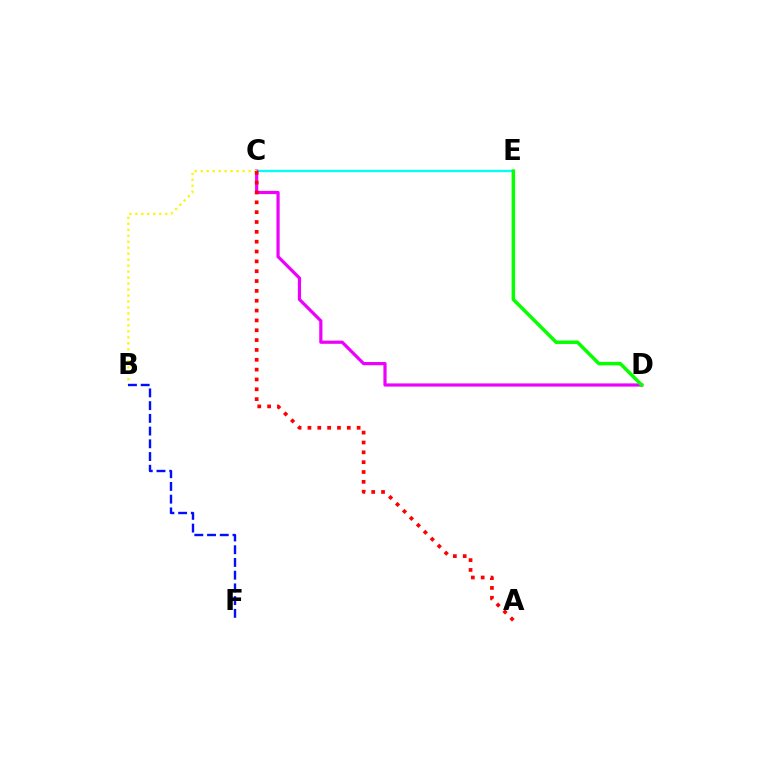{('C', 'E'): [{'color': '#00fff6', 'line_style': 'solid', 'thickness': 1.64}], ('C', 'D'): [{'color': '#ee00ff', 'line_style': 'solid', 'thickness': 2.3}], ('B', 'C'): [{'color': '#fcf500', 'line_style': 'dotted', 'thickness': 1.62}], ('A', 'C'): [{'color': '#ff0000', 'line_style': 'dotted', 'thickness': 2.67}], ('B', 'F'): [{'color': '#0010ff', 'line_style': 'dashed', 'thickness': 1.73}], ('D', 'E'): [{'color': '#08ff00', 'line_style': 'solid', 'thickness': 2.52}]}